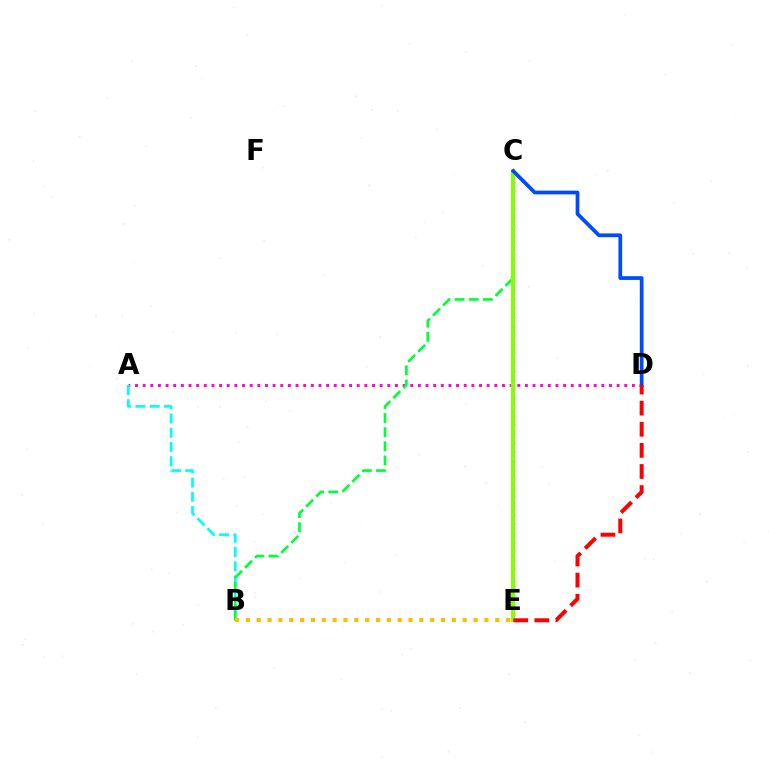{('C', 'E'): [{'color': '#7200ff', 'line_style': 'dotted', 'thickness': 2.45}, {'color': '#84ff00', 'line_style': 'solid', 'thickness': 2.92}], ('A', 'D'): [{'color': '#ff00cf', 'line_style': 'dotted', 'thickness': 2.08}], ('A', 'B'): [{'color': '#00fff6', 'line_style': 'dashed', 'thickness': 1.94}], ('B', 'C'): [{'color': '#00ff39', 'line_style': 'dashed', 'thickness': 1.92}], ('B', 'E'): [{'color': '#ffbd00', 'line_style': 'dotted', 'thickness': 2.95}], ('C', 'D'): [{'color': '#004bff', 'line_style': 'solid', 'thickness': 2.69}], ('D', 'E'): [{'color': '#ff0000', 'line_style': 'dashed', 'thickness': 2.87}]}